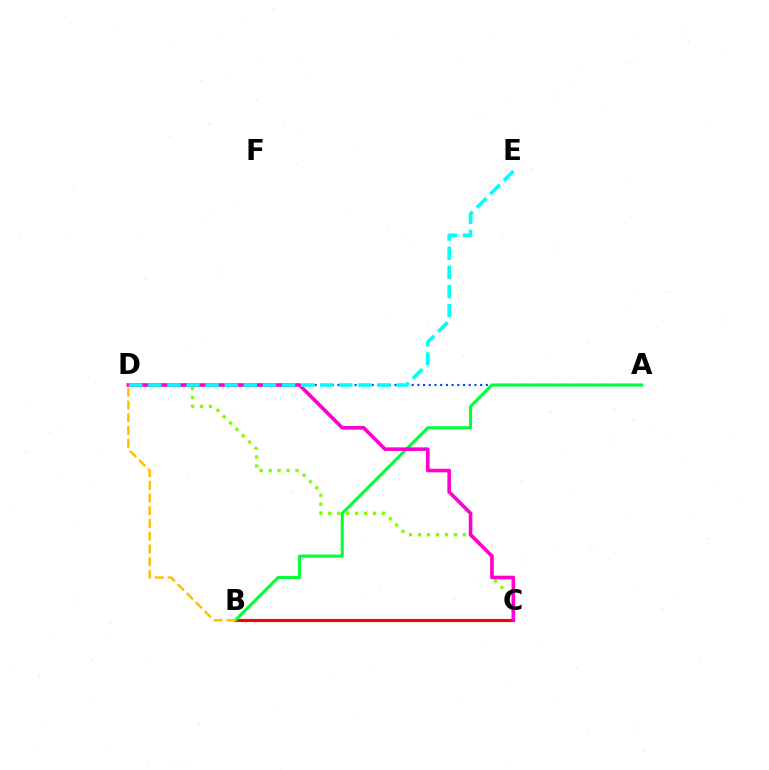{('A', 'D'): [{'color': '#004bff', 'line_style': 'dotted', 'thickness': 1.55}], ('C', 'D'): [{'color': '#84ff00', 'line_style': 'dotted', 'thickness': 2.44}, {'color': '#ff00cf', 'line_style': 'solid', 'thickness': 2.61}], ('B', 'C'): [{'color': '#7200ff', 'line_style': 'solid', 'thickness': 2.0}, {'color': '#ff0000', 'line_style': 'solid', 'thickness': 2.24}], ('A', 'B'): [{'color': '#00ff39', 'line_style': 'solid', 'thickness': 2.21}], ('B', 'D'): [{'color': '#ffbd00', 'line_style': 'dashed', 'thickness': 1.73}], ('D', 'E'): [{'color': '#00fff6', 'line_style': 'dashed', 'thickness': 2.59}]}